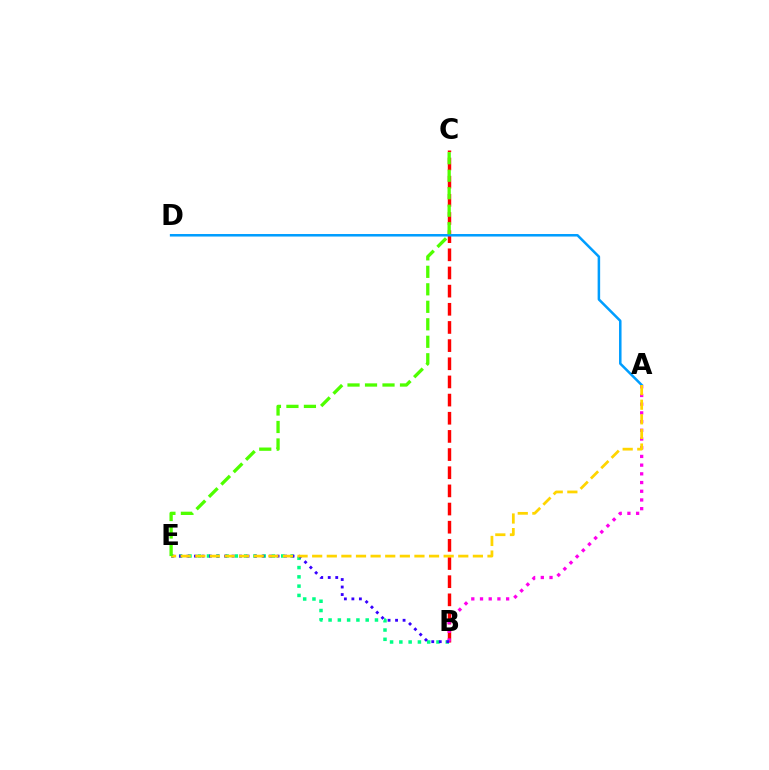{('B', 'C'): [{'color': '#ff0000', 'line_style': 'dashed', 'thickness': 2.47}], ('A', 'B'): [{'color': '#ff00ed', 'line_style': 'dotted', 'thickness': 2.37}], ('B', 'E'): [{'color': '#00ff86', 'line_style': 'dotted', 'thickness': 2.52}, {'color': '#3700ff', 'line_style': 'dotted', 'thickness': 2.04}], ('A', 'D'): [{'color': '#009eff', 'line_style': 'solid', 'thickness': 1.81}], ('A', 'E'): [{'color': '#ffd500', 'line_style': 'dashed', 'thickness': 1.98}], ('C', 'E'): [{'color': '#4fff00', 'line_style': 'dashed', 'thickness': 2.38}]}